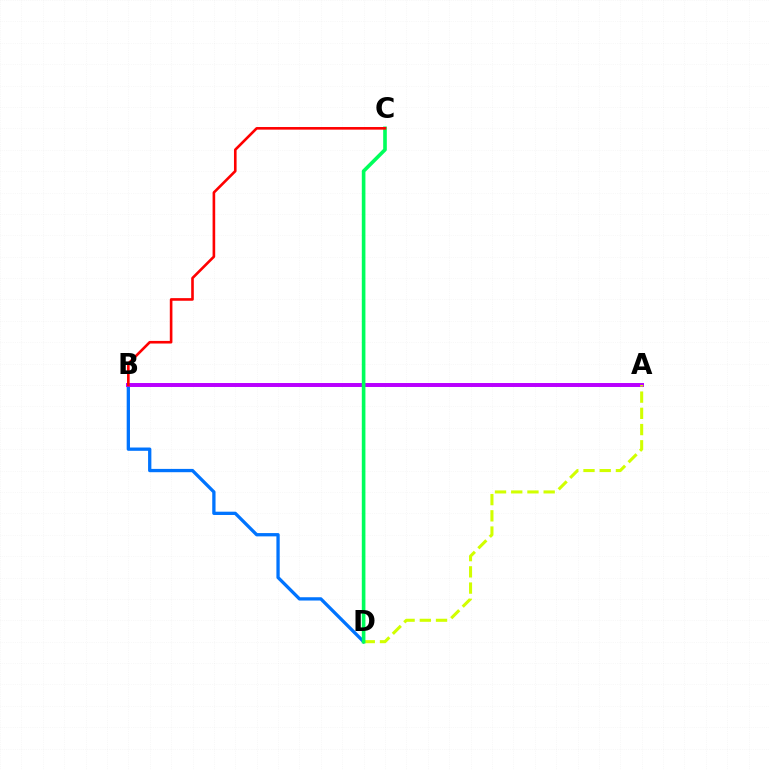{('B', 'D'): [{'color': '#0074ff', 'line_style': 'solid', 'thickness': 2.37}], ('A', 'B'): [{'color': '#b900ff', 'line_style': 'solid', 'thickness': 2.85}], ('A', 'D'): [{'color': '#d1ff00', 'line_style': 'dashed', 'thickness': 2.2}], ('C', 'D'): [{'color': '#00ff5c', 'line_style': 'solid', 'thickness': 2.61}], ('B', 'C'): [{'color': '#ff0000', 'line_style': 'solid', 'thickness': 1.89}]}